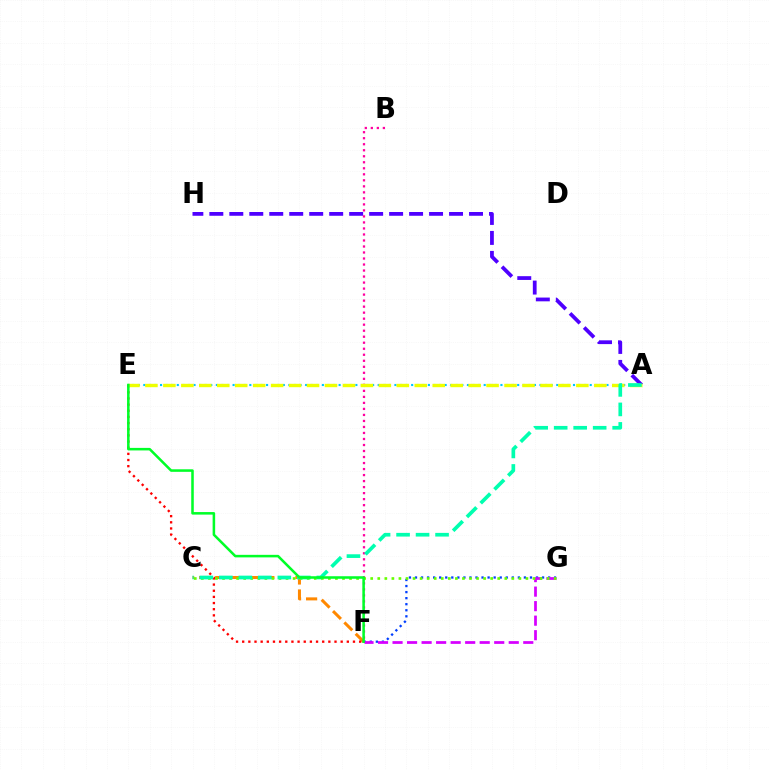{('A', 'E'): [{'color': '#00c7ff', 'line_style': 'dotted', 'thickness': 1.52}, {'color': '#eeff00', 'line_style': 'dashed', 'thickness': 2.44}], ('C', 'F'): [{'color': '#ff8800', 'line_style': 'dashed', 'thickness': 2.18}], ('A', 'H'): [{'color': '#4f00ff', 'line_style': 'dashed', 'thickness': 2.71}], ('F', 'G'): [{'color': '#003fff', 'line_style': 'dotted', 'thickness': 1.64}, {'color': '#d600ff', 'line_style': 'dashed', 'thickness': 1.97}], ('B', 'F'): [{'color': '#ff00a0', 'line_style': 'dotted', 'thickness': 1.63}], ('C', 'G'): [{'color': '#66ff00', 'line_style': 'dotted', 'thickness': 1.92}], ('E', 'F'): [{'color': '#ff0000', 'line_style': 'dotted', 'thickness': 1.67}, {'color': '#00ff27', 'line_style': 'solid', 'thickness': 1.83}], ('A', 'C'): [{'color': '#00ffaf', 'line_style': 'dashed', 'thickness': 2.65}]}